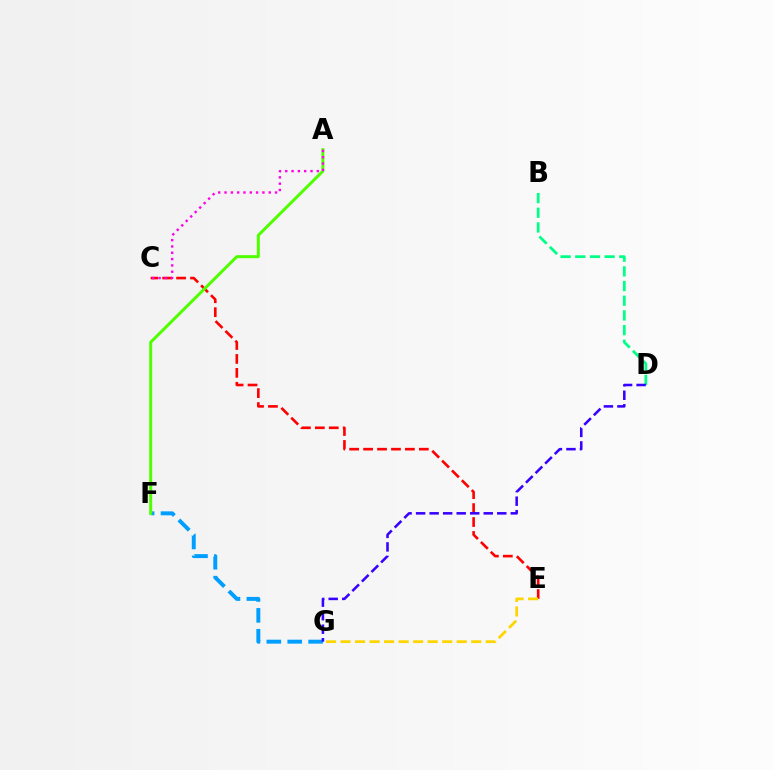{('B', 'D'): [{'color': '#00ff86', 'line_style': 'dashed', 'thickness': 1.99}], ('F', 'G'): [{'color': '#009eff', 'line_style': 'dashed', 'thickness': 2.84}], ('C', 'E'): [{'color': '#ff0000', 'line_style': 'dashed', 'thickness': 1.89}], ('E', 'G'): [{'color': '#ffd500', 'line_style': 'dashed', 'thickness': 1.97}], ('A', 'F'): [{'color': '#4fff00', 'line_style': 'solid', 'thickness': 2.16}], ('A', 'C'): [{'color': '#ff00ed', 'line_style': 'dotted', 'thickness': 1.72}], ('D', 'G'): [{'color': '#3700ff', 'line_style': 'dashed', 'thickness': 1.84}]}